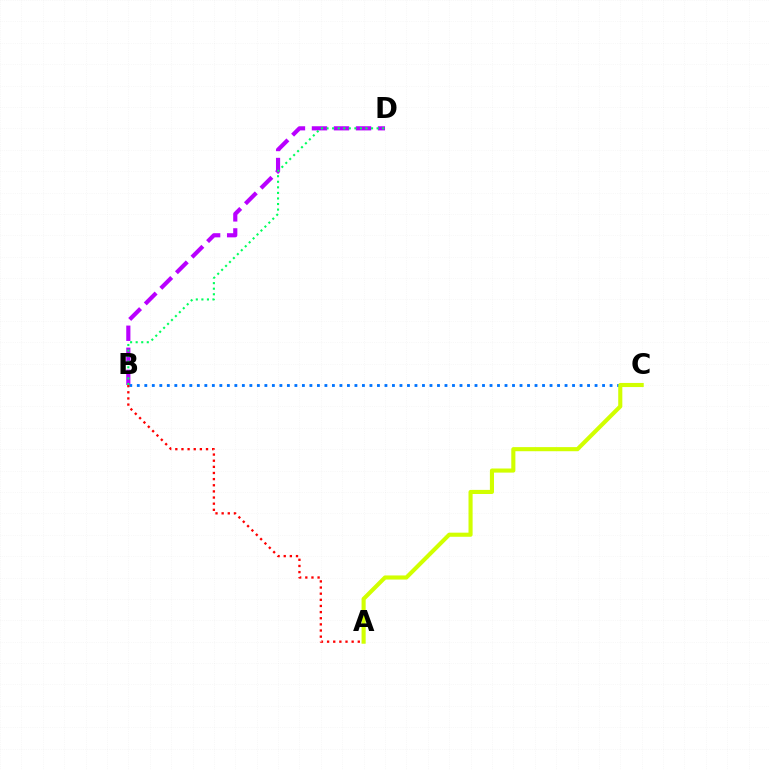{('B', 'D'): [{'color': '#b900ff', 'line_style': 'dashed', 'thickness': 2.99}, {'color': '#00ff5c', 'line_style': 'dotted', 'thickness': 1.51}], ('B', 'C'): [{'color': '#0074ff', 'line_style': 'dotted', 'thickness': 2.04}], ('A', 'C'): [{'color': '#d1ff00', 'line_style': 'solid', 'thickness': 2.95}], ('A', 'B'): [{'color': '#ff0000', 'line_style': 'dotted', 'thickness': 1.67}]}